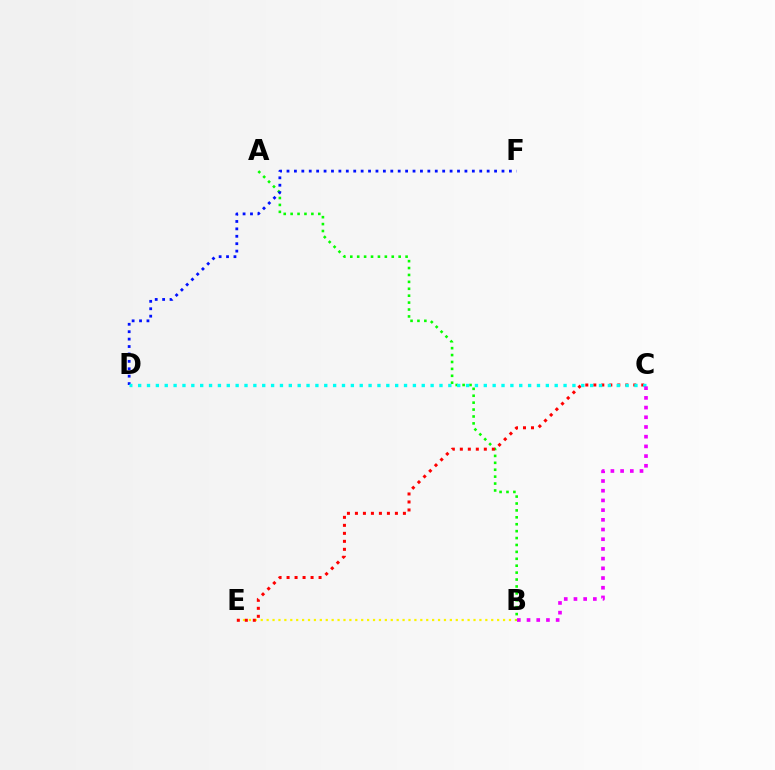{('B', 'E'): [{'color': '#fcf500', 'line_style': 'dotted', 'thickness': 1.61}], ('A', 'B'): [{'color': '#08ff00', 'line_style': 'dotted', 'thickness': 1.88}], ('C', 'E'): [{'color': '#ff0000', 'line_style': 'dotted', 'thickness': 2.17}], ('D', 'F'): [{'color': '#0010ff', 'line_style': 'dotted', 'thickness': 2.01}], ('C', 'D'): [{'color': '#00fff6', 'line_style': 'dotted', 'thickness': 2.41}], ('B', 'C'): [{'color': '#ee00ff', 'line_style': 'dotted', 'thickness': 2.64}]}